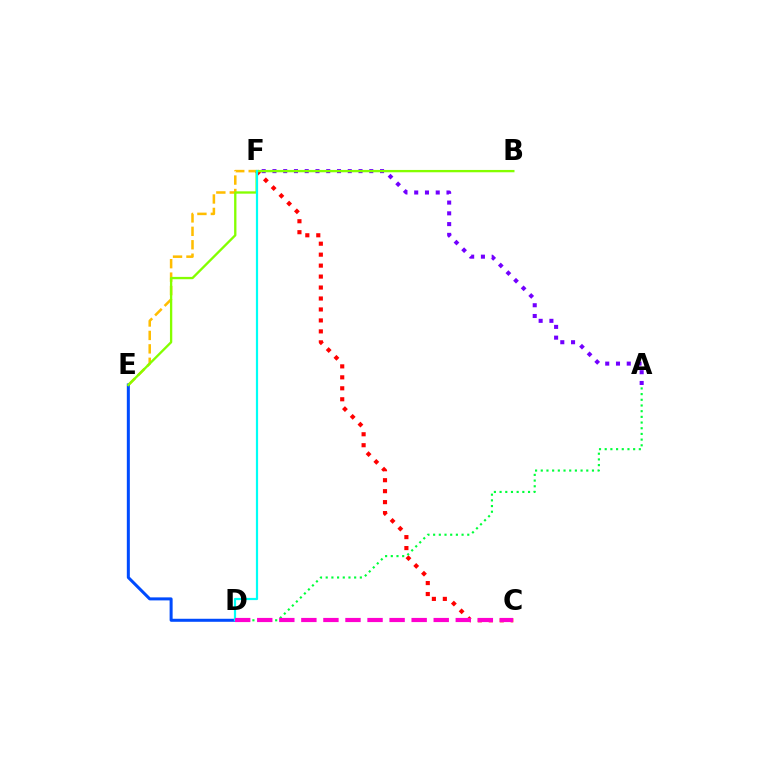{('E', 'F'): [{'color': '#ffbd00', 'line_style': 'dashed', 'thickness': 1.83}], ('D', 'E'): [{'color': '#004bff', 'line_style': 'solid', 'thickness': 2.17}], ('A', 'F'): [{'color': '#7200ff', 'line_style': 'dotted', 'thickness': 2.92}], ('C', 'F'): [{'color': '#ff0000', 'line_style': 'dotted', 'thickness': 2.98}], ('B', 'E'): [{'color': '#84ff00', 'line_style': 'solid', 'thickness': 1.68}], ('D', 'F'): [{'color': '#00fff6', 'line_style': 'solid', 'thickness': 1.59}], ('A', 'D'): [{'color': '#00ff39', 'line_style': 'dotted', 'thickness': 1.55}], ('C', 'D'): [{'color': '#ff00cf', 'line_style': 'dashed', 'thickness': 3.0}]}